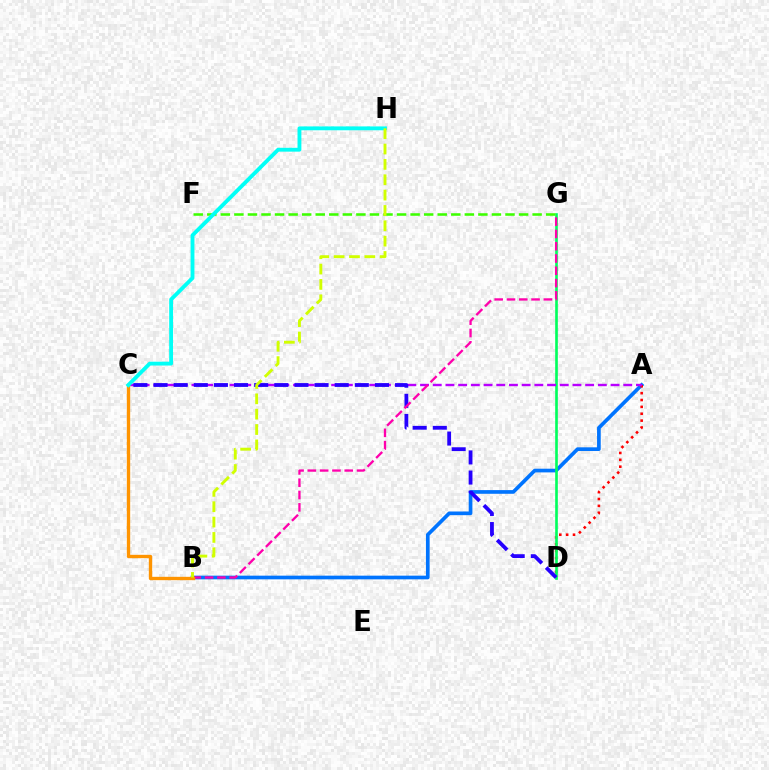{('A', 'B'): [{'color': '#0074ff', 'line_style': 'solid', 'thickness': 2.65}], ('A', 'D'): [{'color': '#ff0000', 'line_style': 'dotted', 'thickness': 1.87}], ('D', 'G'): [{'color': '#00ff5c', 'line_style': 'solid', 'thickness': 1.9}], ('A', 'C'): [{'color': '#b900ff', 'line_style': 'dashed', 'thickness': 1.73}], ('C', 'D'): [{'color': '#2500ff', 'line_style': 'dashed', 'thickness': 2.73}], ('F', 'G'): [{'color': '#3dff00', 'line_style': 'dashed', 'thickness': 1.84}], ('B', 'G'): [{'color': '#ff00ac', 'line_style': 'dashed', 'thickness': 1.67}], ('B', 'C'): [{'color': '#ff9400', 'line_style': 'solid', 'thickness': 2.41}], ('C', 'H'): [{'color': '#00fff6', 'line_style': 'solid', 'thickness': 2.77}], ('B', 'H'): [{'color': '#d1ff00', 'line_style': 'dashed', 'thickness': 2.09}]}